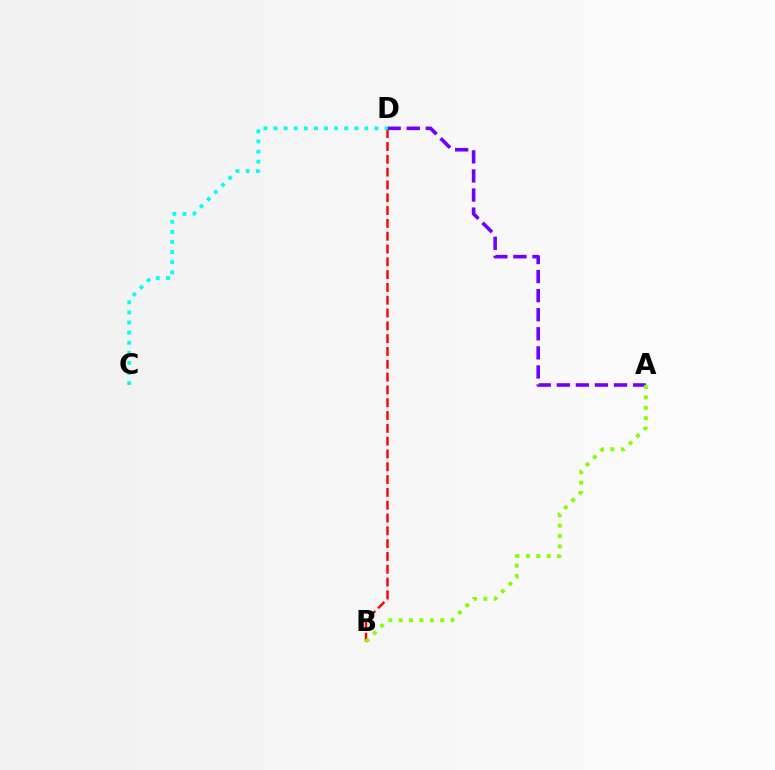{('B', 'D'): [{'color': '#ff0000', 'line_style': 'dashed', 'thickness': 1.74}], ('A', 'D'): [{'color': '#7200ff', 'line_style': 'dashed', 'thickness': 2.59}], ('C', 'D'): [{'color': '#00fff6', 'line_style': 'dotted', 'thickness': 2.74}], ('A', 'B'): [{'color': '#84ff00', 'line_style': 'dotted', 'thickness': 2.82}]}